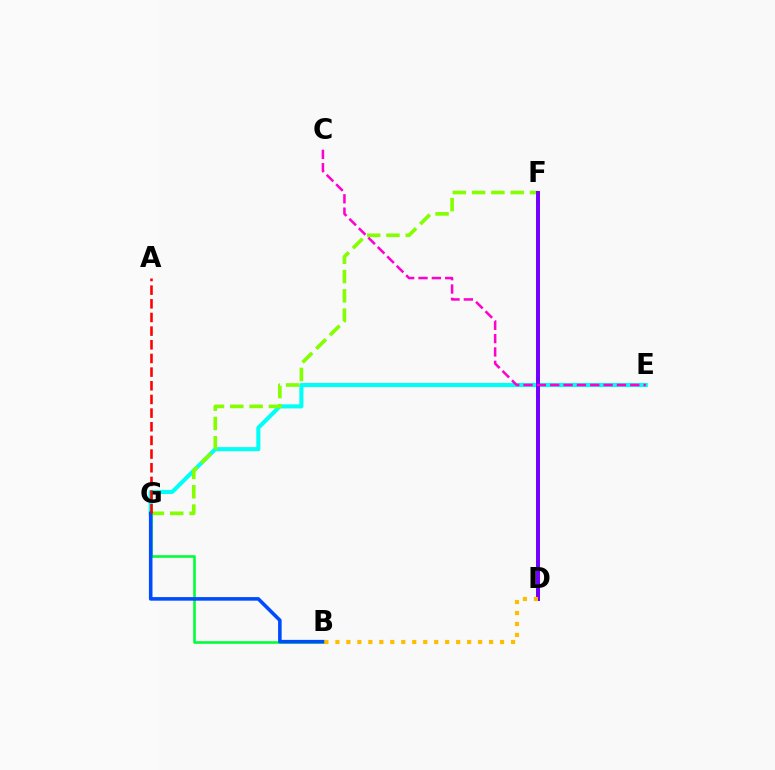{('B', 'G'): [{'color': '#00ff39', 'line_style': 'solid', 'thickness': 1.87}, {'color': '#004bff', 'line_style': 'solid', 'thickness': 2.58}], ('E', 'G'): [{'color': '#00fff6', 'line_style': 'solid', 'thickness': 2.94}], ('F', 'G'): [{'color': '#84ff00', 'line_style': 'dashed', 'thickness': 2.62}], ('D', 'F'): [{'color': '#7200ff', 'line_style': 'solid', 'thickness': 2.85}], ('B', 'D'): [{'color': '#ffbd00', 'line_style': 'dotted', 'thickness': 2.98}], ('C', 'E'): [{'color': '#ff00cf', 'line_style': 'dashed', 'thickness': 1.81}], ('A', 'G'): [{'color': '#ff0000', 'line_style': 'dashed', 'thickness': 1.86}]}